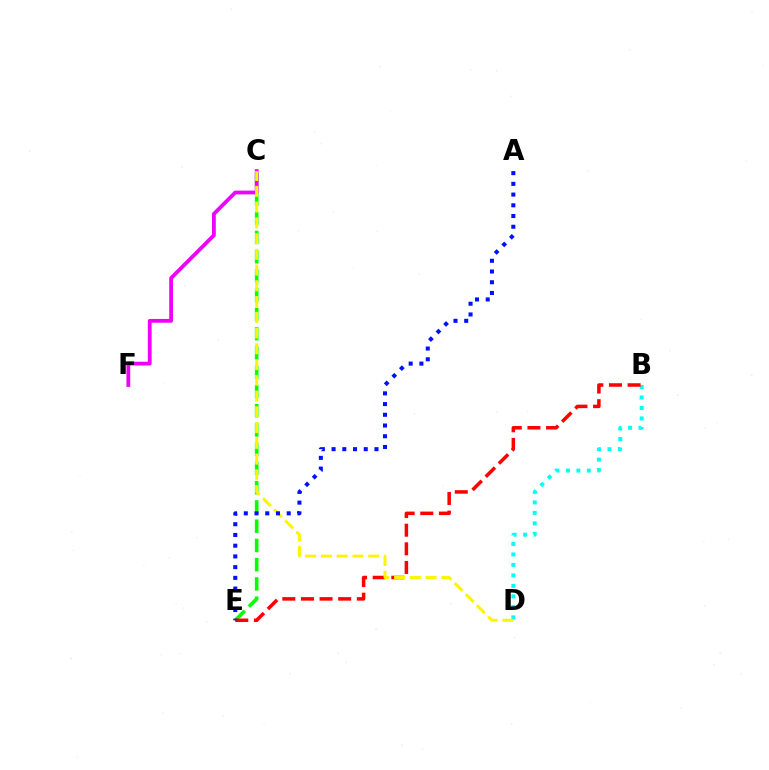{('B', 'D'): [{'color': '#00fff6', 'line_style': 'dotted', 'thickness': 2.85}], ('C', 'E'): [{'color': '#08ff00', 'line_style': 'dashed', 'thickness': 2.61}], ('B', 'E'): [{'color': '#ff0000', 'line_style': 'dashed', 'thickness': 2.53}], ('C', 'F'): [{'color': '#ee00ff', 'line_style': 'solid', 'thickness': 2.72}], ('C', 'D'): [{'color': '#fcf500', 'line_style': 'dashed', 'thickness': 2.14}], ('A', 'E'): [{'color': '#0010ff', 'line_style': 'dotted', 'thickness': 2.91}]}